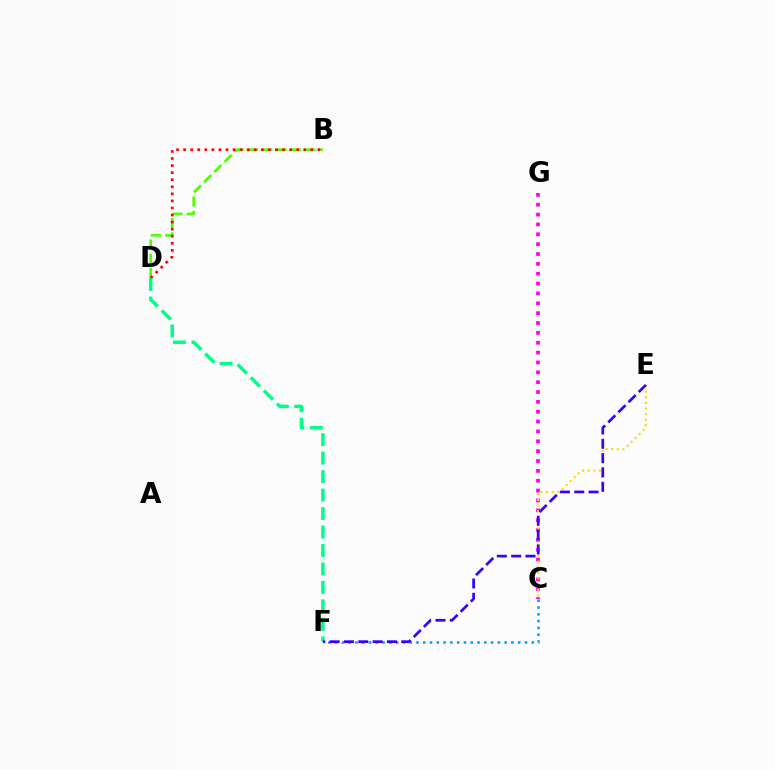{('B', 'D'): [{'color': '#4fff00', 'line_style': 'dashed', 'thickness': 1.95}, {'color': '#ff0000', 'line_style': 'dotted', 'thickness': 1.92}], ('C', 'F'): [{'color': '#009eff', 'line_style': 'dotted', 'thickness': 1.84}], ('C', 'G'): [{'color': '#ff00ed', 'line_style': 'dotted', 'thickness': 2.68}], ('C', 'E'): [{'color': '#ffd500', 'line_style': 'dotted', 'thickness': 1.52}], ('D', 'F'): [{'color': '#00ff86', 'line_style': 'dashed', 'thickness': 2.51}], ('E', 'F'): [{'color': '#3700ff', 'line_style': 'dashed', 'thickness': 1.95}]}